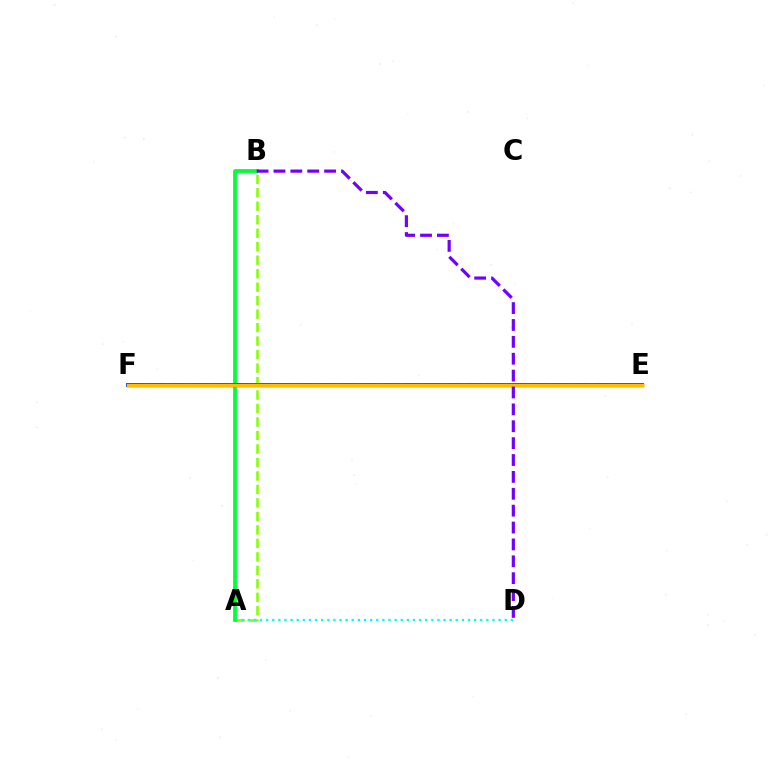{('E', 'F'): [{'color': '#ff00cf', 'line_style': 'dashed', 'thickness': 2.89}, {'color': '#ff0000', 'line_style': 'solid', 'thickness': 2.45}, {'color': '#004bff', 'line_style': 'solid', 'thickness': 2.84}, {'color': '#ffbd00', 'line_style': 'solid', 'thickness': 2.4}], ('A', 'B'): [{'color': '#84ff00', 'line_style': 'dashed', 'thickness': 1.83}, {'color': '#00ff39', 'line_style': 'solid', 'thickness': 2.72}], ('A', 'D'): [{'color': '#00fff6', 'line_style': 'dotted', 'thickness': 1.66}], ('B', 'D'): [{'color': '#7200ff', 'line_style': 'dashed', 'thickness': 2.29}]}